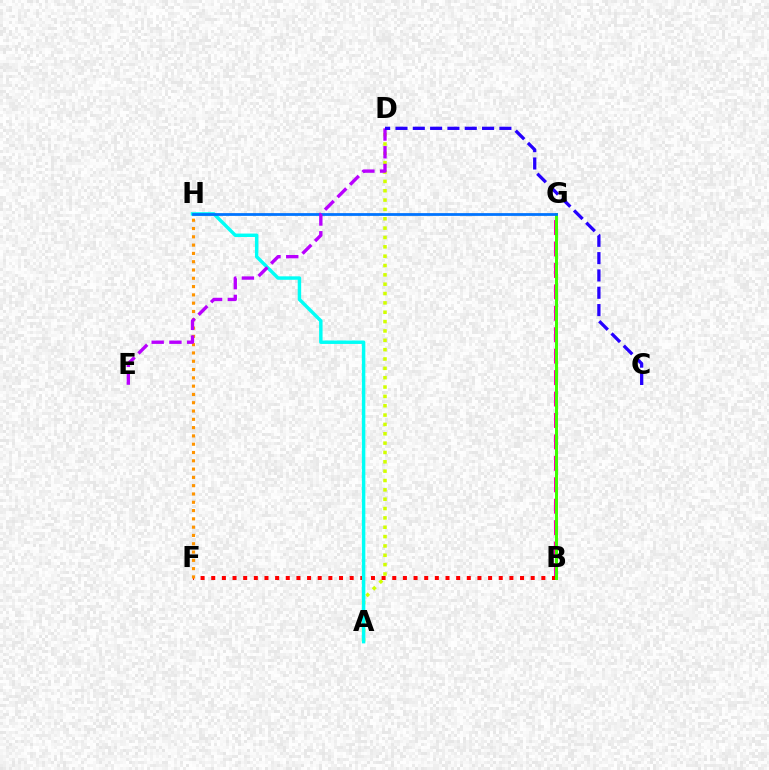{('B', 'G'): [{'color': '#ff00ac', 'line_style': 'dashed', 'thickness': 2.91}, {'color': '#00ff5c', 'line_style': 'solid', 'thickness': 1.97}, {'color': '#3dff00', 'line_style': 'solid', 'thickness': 2.16}], ('A', 'D'): [{'color': '#d1ff00', 'line_style': 'dotted', 'thickness': 2.54}], ('B', 'F'): [{'color': '#ff0000', 'line_style': 'dotted', 'thickness': 2.89}], ('F', 'H'): [{'color': '#ff9400', 'line_style': 'dotted', 'thickness': 2.25}], ('A', 'H'): [{'color': '#00fff6', 'line_style': 'solid', 'thickness': 2.48}], ('G', 'H'): [{'color': '#0074ff', 'line_style': 'solid', 'thickness': 2.0}], ('D', 'E'): [{'color': '#b900ff', 'line_style': 'dashed', 'thickness': 2.41}], ('C', 'D'): [{'color': '#2500ff', 'line_style': 'dashed', 'thickness': 2.35}]}